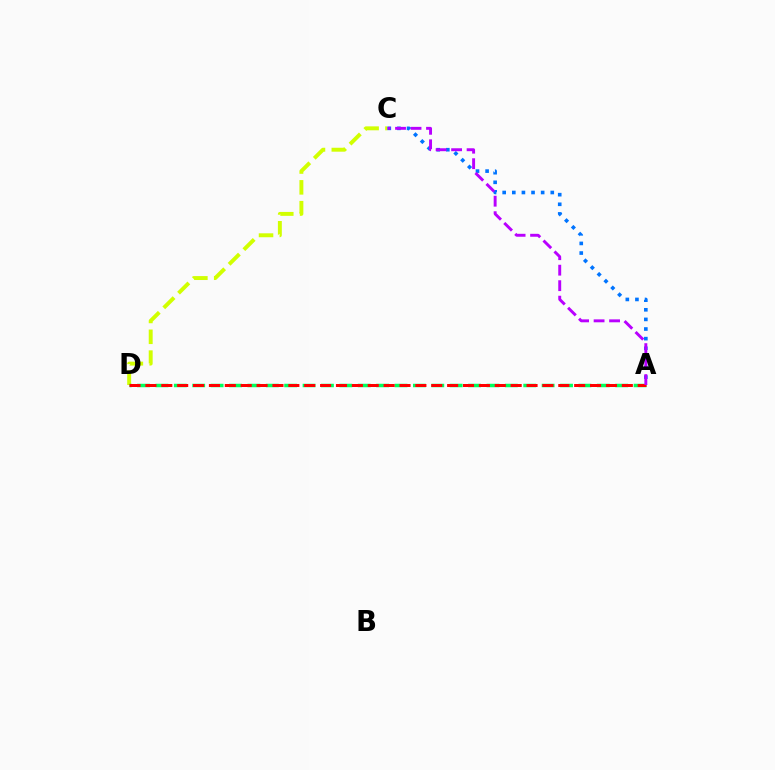{('C', 'D'): [{'color': '#d1ff00', 'line_style': 'dashed', 'thickness': 2.83}], ('A', 'C'): [{'color': '#0074ff', 'line_style': 'dotted', 'thickness': 2.61}, {'color': '#b900ff', 'line_style': 'dashed', 'thickness': 2.1}], ('A', 'D'): [{'color': '#00ff5c', 'line_style': 'dashed', 'thickness': 2.5}, {'color': '#ff0000', 'line_style': 'dashed', 'thickness': 2.16}]}